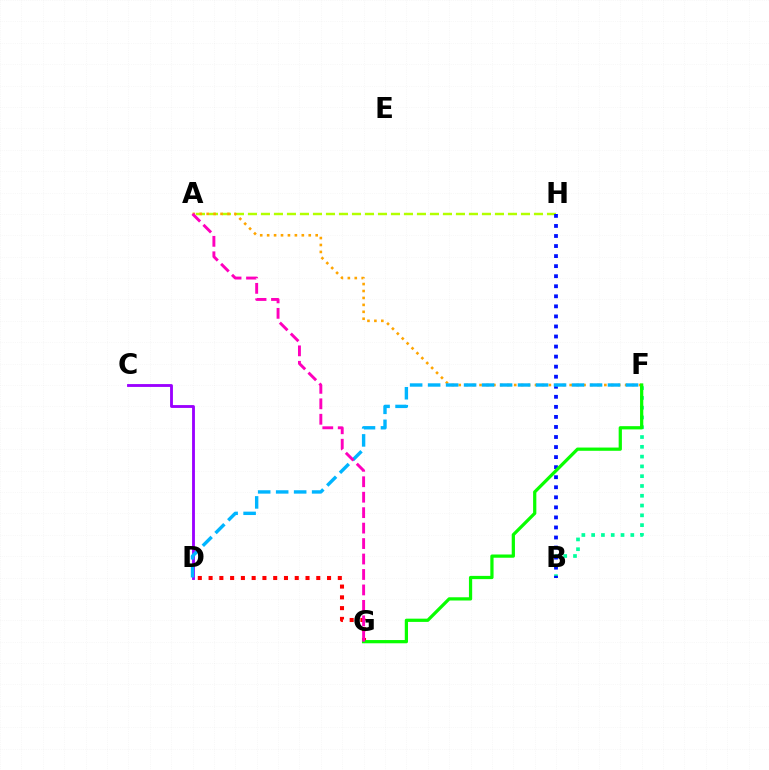{('B', 'F'): [{'color': '#00ff9d', 'line_style': 'dotted', 'thickness': 2.66}], ('A', 'H'): [{'color': '#b3ff00', 'line_style': 'dashed', 'thickness': 1.77}], ('C', 'D'): [{'color': '#9b00ff', 'line_style': 'solid', 'thickness': 2.05}], ('B', 'H'): [{'color': '#0010ff', 'line_style': 'dotted', 'thickness': 2.73}], ('D', 'G'): [{'color': '#ff0000', 'line_style': 'dotted', 'thickness': 2.93}], ('A', 'F'): [{'color': '#ffa500', 'line_style': 'dotted', 'thickness': 1.88}], ('F', 'G'): [{'color': '#08ff00', 'line_style': 'solid', 'thickness': 2.33}], ('D', 'F'): [{'color': '#00b5ff', 'line_style': 'dashed', 'thickness': 2.44}], ('A', 'G'): [{'color': '#ff00bd', 'line_style': 'dashed', 'thickness': 2.1}]}